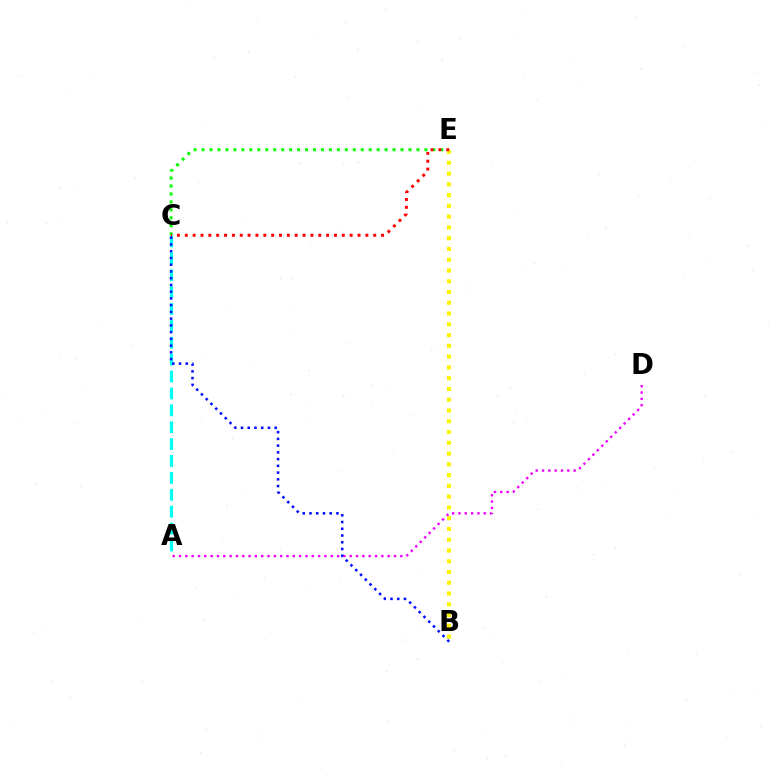{('C', 'E'): [{'color': '#08ff00', 'line_style': 'dotted', 'thickness': 2.16}, {'color': '#ff0000', 'line_style': 'dotted', 'thickness': 2.13}], ('A', 'C'): [{'color': '#00fff6', 'line_style': 'dashed', 'thickness': 2.29}], ('A', 'D'): [{'color': '#ee00ff', 'line_style': 'dotted', 'thickness': 1.72}], ('B', 'E'): [{'color': '#fcf500', 'line_style': 'dotted', 'thickness': 2.93}], ('B', 'C'): [{'color': '#0010ff', 'line_style': 'dotted', 'thickness': 1.83}]}